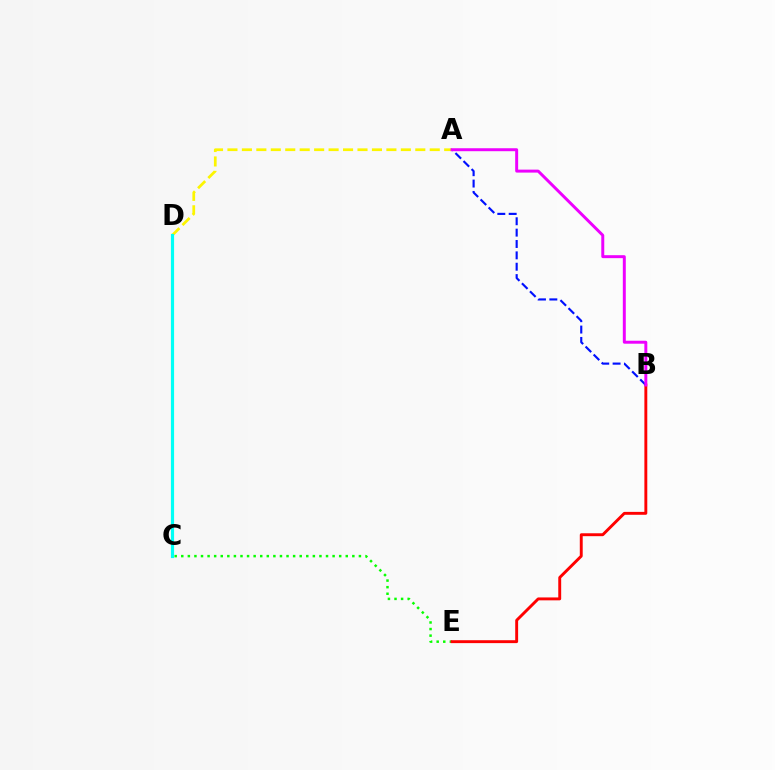{('C', 'E'): [{'color': '#08ff00', 'line_style': 'dotted', 'thickness': 1.79}], ('B', 'E'): [{'color': '#ff0000', 'line_style': 'solid', 'thickness': 2.09}], ('A', 'B'): [{'color': '#0010ff', 'line_style': 'dashed', 'thickness': 1.54}, {'color': '#ee00ff', 'line_style': 'solid', 'thickness': 2.13}], ('A', 'D'): [{'color': '#fcf500', 'line_style': 'dashed', 'thickness': 1.96}], ('C', 'D'): [{'color': '#00fff6', 'line_style': 'solid', 'thickness': 2.28}]}